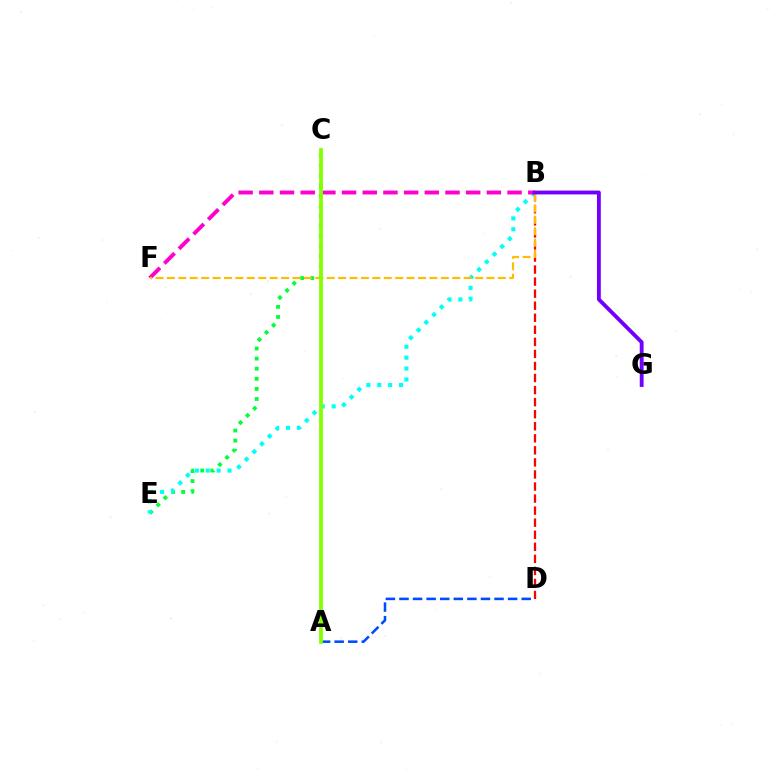{('C', 'E'): [{'color': '#00ff39', 'line_style': 'dotted', 'thickness': 2.74}], ('B', 'D'): [{'color': '#ff0000', 'line_style': 'dashed', 'thickness': 1.64}], ('B', 'E'): [{'color': '#00fff6', 'line_style': 'dotted', 'thickness': 2.96}], ('B', 'F'): [{'color': '#ff00cf', 'line_style': 'dashed', 'thickness': 2.81}, {'color': '#ffbd00', 'line_style': 'dashed', 'thickness': 1.55}], ('A', 'D'): [{'color': '#004bff', 'line_style': 'dashed', 'thickness': 1.85}], ('A', 'C'): [{'color': '#84ff00', 'line_style': 'solid', 'thickness': 2.72}], ('B', 'G'): [{'color': '#7200ff', 'line_style': 'solid', 'thickness': 2.77}]}